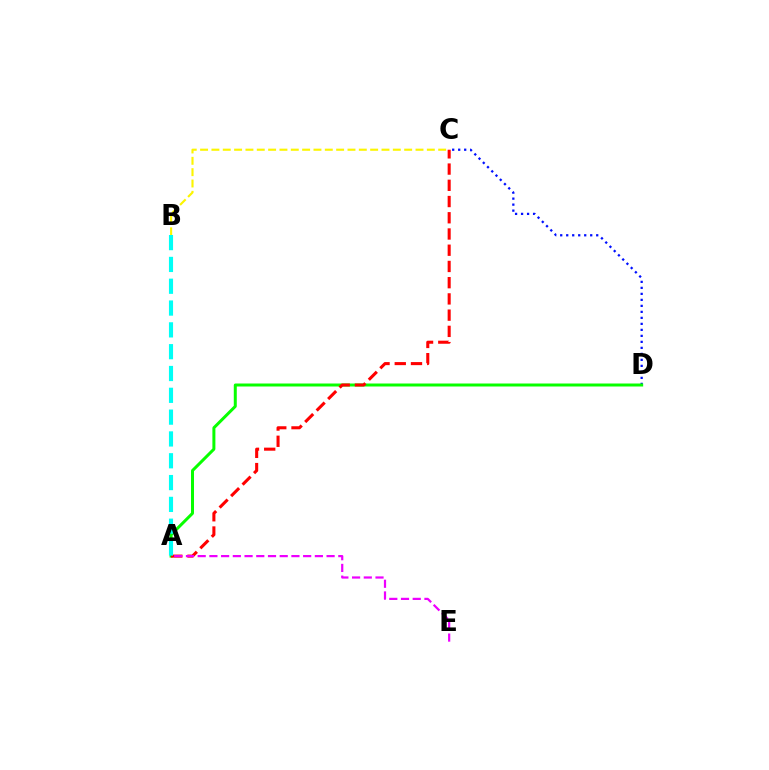{('C', 'D'): [{'color': '#0010ff', 'line_style': 'dotted', 'thickness': 1.63}], ('A', 'D'): [{'color': '#08ff00', 'line_style': 'solid', 'thickness': 2.15}], ('A', 'C'): [{'color': '#ff0000', 'line_style': 'dashed', 'thickness': 2.2}], ('A', 'E'): [{'color': '#ee00ff', 'line_style': 'dashed', 'thickness': 1.59}], ('B', 'C'): [{'color': '#fcf500', 'line_style': 'dashed', 'thickness': 1.54}], ('A', 'B'): [{'color': '#00fff6', 'line_style': 'dashed', 'thickness': 2.96}]}